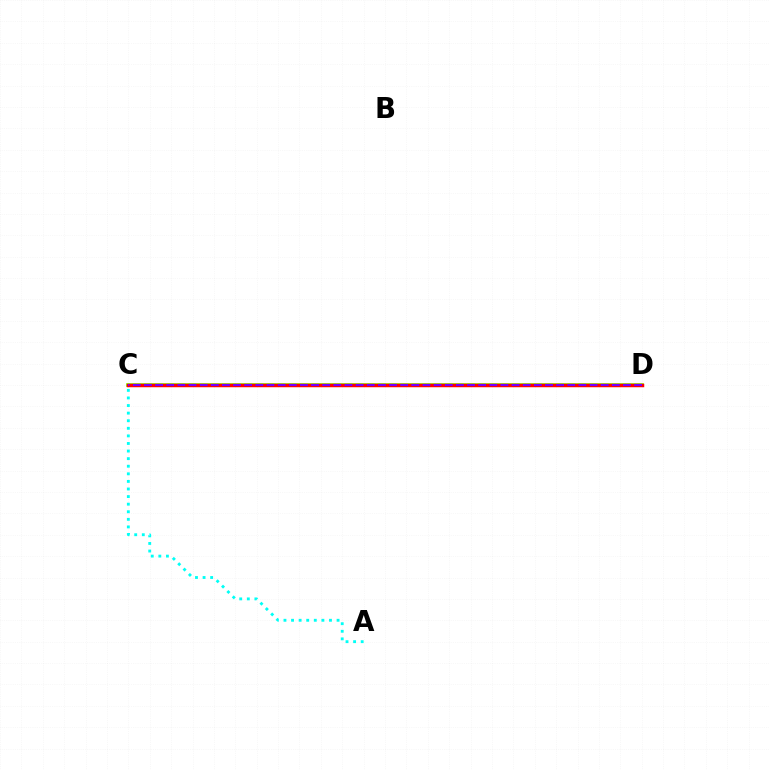{('C', 'D'): [{'color': '#84ff00', 'line_style': 'solid', 'thickness': 2.65}, {'color': '#ff0000', 'line_style': 'solid', 'thickness': 2.51}, {'color': '#7200ff', 'line_style': 'dashed', 'thickness': 1.51}], ('A', 'C'): [{'color': '#00fff6', 'line_style': 'dotted', 'thickness': 2.06}]}